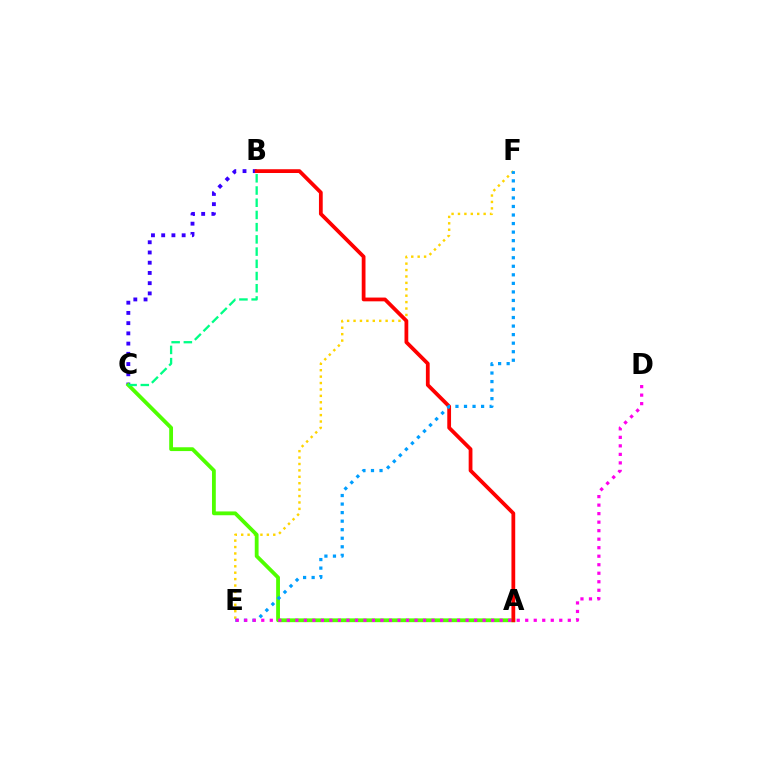{('E', 'F'): [{'color': '#ffd500', 'line_style': 'dotted', 'thickness': 1.74}, {'color': '#009eff', 'line_style': 'dotted', 'thickness': 2.32}], ('B', 'C'): [{'color': '#3700ff', 'line_style': 'dotted', 'thickness': 2.78}, {'color': '#00ff86', 'line_style': 'dashed', 'thickness': 1.66}], ('A', 'C'): [{'color': '#4fff00', 'line_style': 'solid', 'thickness': 2.74}], ('A', 'B'): [{'color': '#ff0000', 'line_style': 'solid', 'thickness': 2.72}], ('D', 'E'): [{'color': '#ff00ed', 'line_style': 'dotted', 'thickness': 2.31}]}